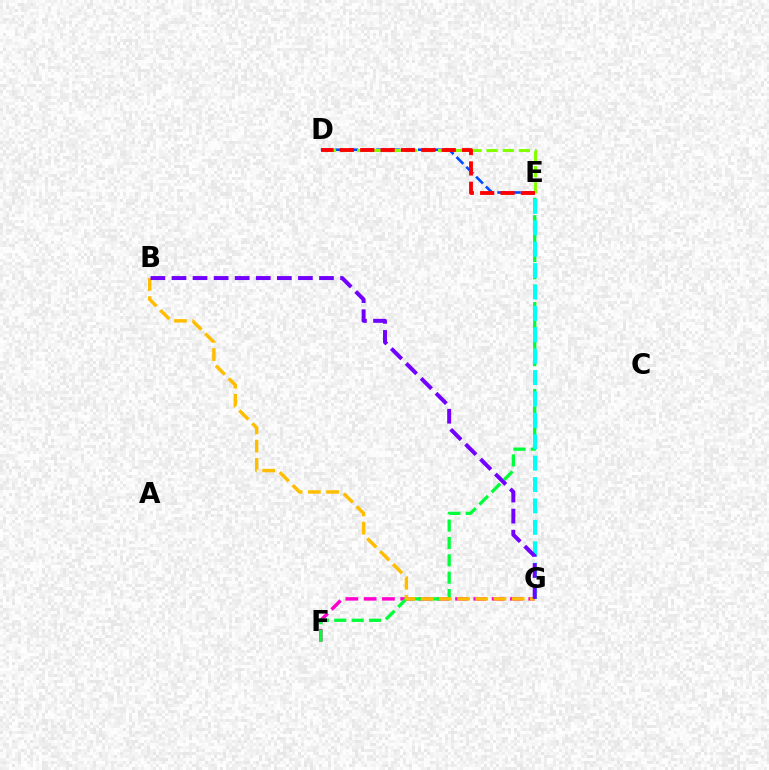{('F', 'G'): [{'color': '#ff00cf', 'line_style': 'dashed', 'thickness': 2.48}], ('E', 'F'): [{'color': '#00ff39', 'line_style': 'dashed', 'thickness': 2.36}], ('D', 'E'): [{'color': '#004bff', 'line_style': 'dashed', 'thickness': 1.88}, {'color': '#84ff00', 'line_style': 'dashed', 'thickness': 2.19}, {'color': '#ff0000', 'line_style': 'dashed', 'thickness': 2.77}], ('B', 'G'): [{'color': '#ffbd00', 'line_style': 'dashed', 'thickness': 2.47}, {'color': '#7200ff', 'line_style': 'dashed', 'thickness': 2.86}], ('E', 'G'): [{'color': '#00fff6', 'line_style': 'dashed', 'thickness': 2.91}]}